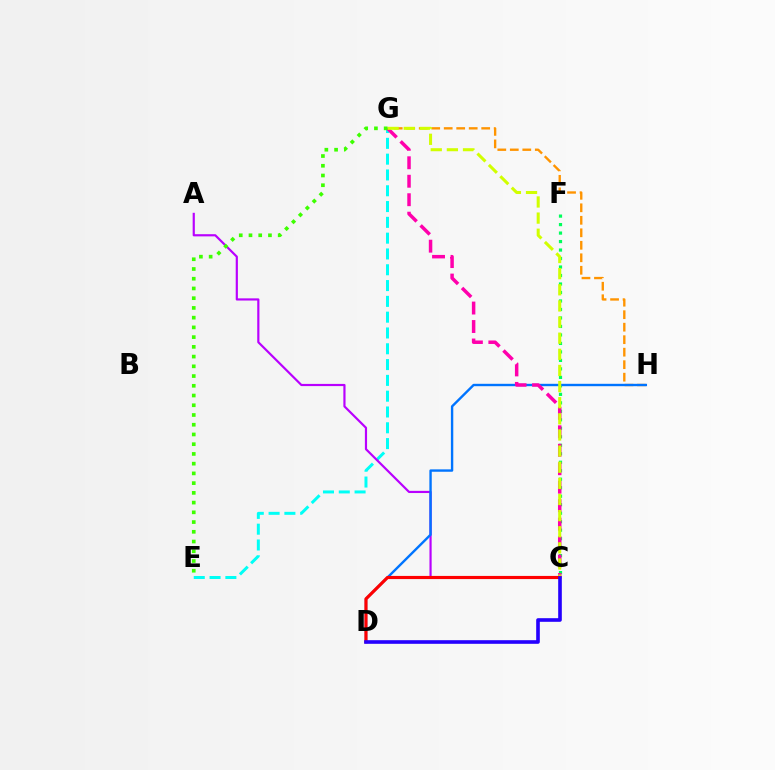{('G', 'H'): [{'color': '#ff9400', 'line_style': 'dashed', 'thickness': 1.7}], ('C', 'F'): [{'color': '#00ff5c', 'line_style': 'dotted', 'thickness': 2.31}], ('E', 'G'): [{'color': '#00fff6', 'line_style': 'dashed', 'thickness': 2.15}, {'color': '#3dff00', 'line_style': 'dotted', 'thickness': 2.64}], ('A', 'C'): [{'color': '#b900ff', 'line_style': 'solid', 'thickness': 1.57}], ('D', 'H'): [{'color': '#0074ff', 'line_style': 'solid', 'thickness': 1.72}], ('C', 'G'): [{'color': '#ff00ac', 'line_style': 'dashed', 'thickness': 2.51}, {'color': '#d1ff00', 'line_style': 'dashed', 'thickness': 2.19}], ('C', 'D'): [{'color': '#ff0000', 'line_style': 'solid', 'thickness': 2.27}, {'color': '#2500ff', 'line_style': 'solid', 'thickness': 2.61}]}